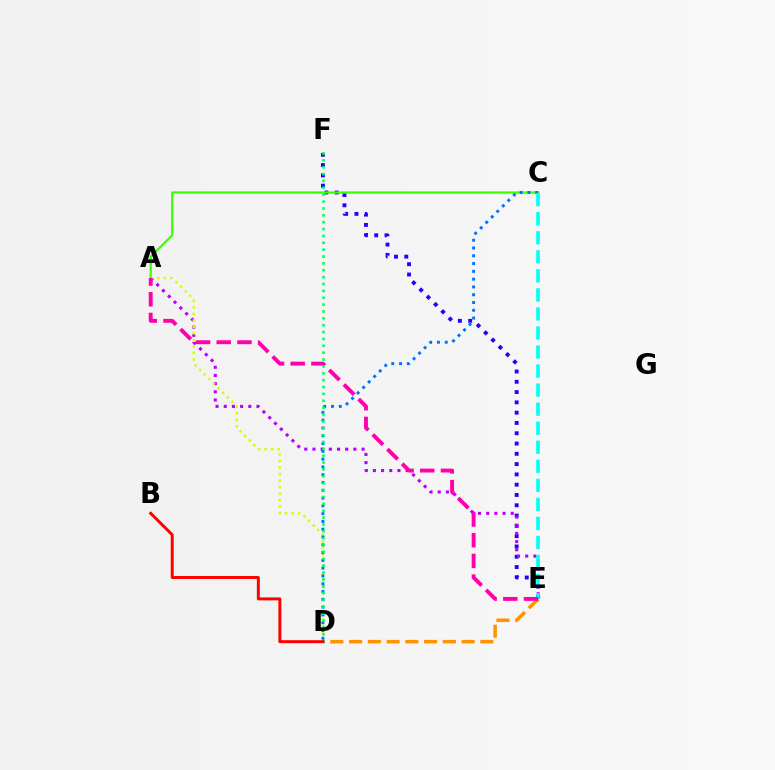{('E', 'F'): [{'color': '#2500ff', 'line_style': 'dotted', 'thickness': 2.8}], ('A', 'E'): [{'color': '#b900ff', 'line_style': 'dotted', 'thickness': 2.22}, {'color': '#ff00ac', 'line_style': 'dashed', 'thickness': 2.81}], ('A', 'D'): [{'color': '#d1ff00', 'line_style': 'dotted', 'thickness': 1.77}], ('A', 'C'): [{'color': '#3dff00', 'line_style': 'solid', 'thickness': 1.59}], ('C', 'D'): [{'color': '#0074ff', 'line_style': 'dotted', 'thickness': 2.12}], ('D', 'E'): [{'color': '#ff9400', 'line_style': 'dashed', 'thickness': 2.55}], ('C', 'E'): [{'color': '#00fff6', 'line_style': 'dashed', 'thickness': 2.59}], ('D', 'F'): [{'color': '#00ff5c', 'line_style': 'dotted', 'thickness': 1.87}], ('B', 'D'): [{'color': '#ff0000', 'line_style': 'solid', 'thickness': 2.13}]}